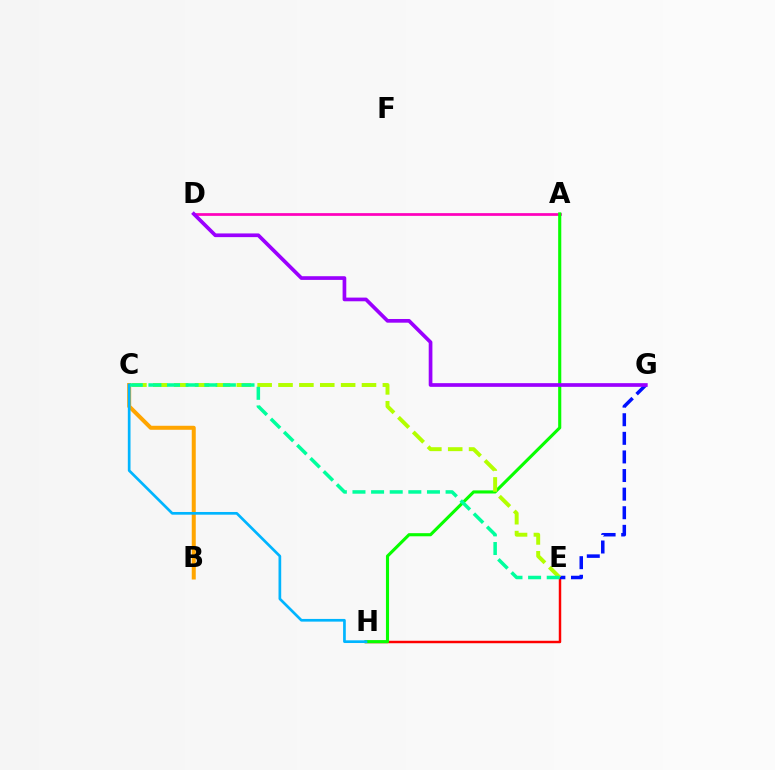{('E', 'H'): [{'color': '#ff0000', 'line_style': 'solid', 'thickness': 1.77}], ('E', 'G'): [{'color': '#0010ff', 'line_style': 'dashed', 'thickness': 2.53}], ('A', 'D'): [{'color': '#ff00bd', 'line_style': 'solid', 'thickness': 1.96}], ('A', 'H'): [{'color': '#08ff00', 'line_style': 'solid', 'thickness': 2.24}], ('C', 'E'): [{'color': '#b3ff00', 'line_style': 'dashed', 'thickness': 2.84}, {'color': '#00ff9d', 'line_style': 'dashed', 'thickness': 2.53}], ('B', 'C'): [{'color': '#ffa500', 'line_style': 'solid', 'thickness': 2.89}], ('C', 'H'): [{'color': '#00b5ff', 'line_style': 'solid', 'thickness': 1.94}], ('D', 'G'): [{'color': '#9b00ff', 'line_style': 'solid', 'thickness': 2.66}]}